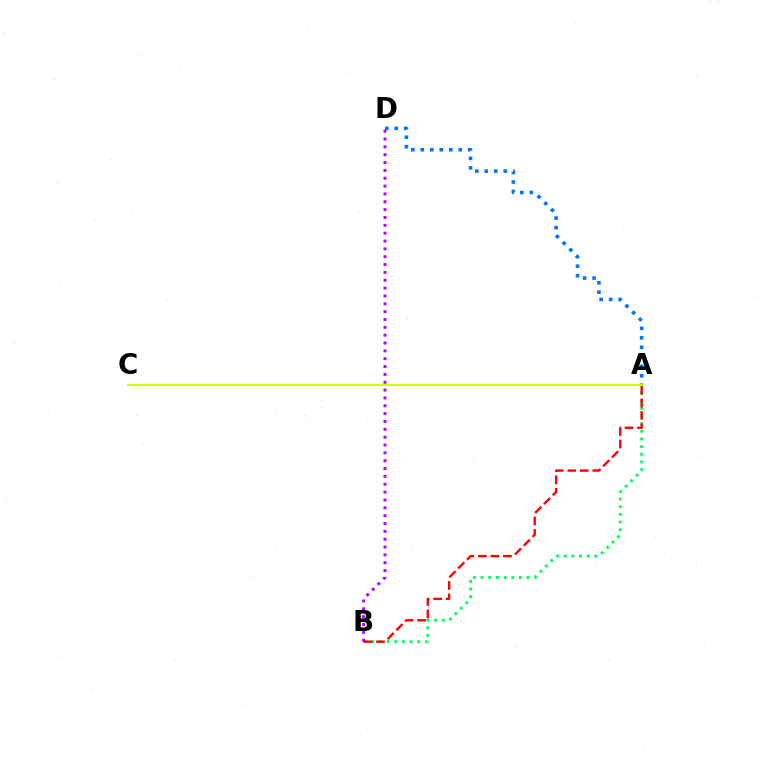{('A', 'B'): [{'color': '#00ff5c', 'line_style': 'dotted', 'thickness': 2.08}, {'color': '#ff0000', 'line_style': 'dashed', 'thickness': 1.7}], ('A', 'D'): [{'color': '#0074ff', 'line_style': 'dotted', 'thickness': 2.58}], ('A', 'C'): [{'color': '#d1ff00', 'line_style': 'solid', 'thickness': 1.52}], ('B', 'D'): [{'color': '#b900ff', 'line_style': 'dotted', 'thickness': 2.13}]}